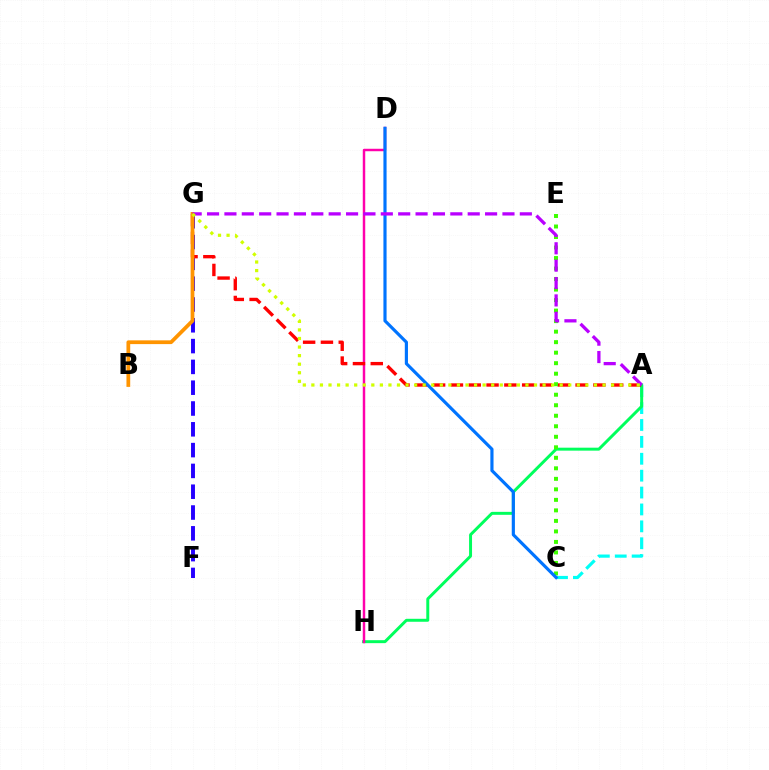{('A', 'C'): [{'color': '#00fff6', 'line_style': 'dashed', 'thickness': 2.3}], ('A', 'H'): [{'color': '#00ff5c', 'line_style': 'solid', 'thickness': 2.13}], ('F', 'G'): [{'color': '#2500ff', 'line_style': 'dashed', 'thickness': 2.83}], ('D', 'H'): [{'color': '#ff00ac', 'line_style': 'solid', 'thickness': 1.77}], ('A', 'G'): [{'color': '#ff0000', 'line_style': 'dashed', 'thickness': 2.42}, {'color': '#b900ff', 'line_style': 'dashed', 'thickness': 2.36}, {'color': '#d1ff00', 'line_style': 'dotted', 'thickness': 2.33}], ('B', 'G'): [{'color': '#ff9400', 'line_style': 'solid', 'thickness': 2.7}], ('C', 'E'): [{'color': '#3dff00', 'line_style': 'dotted', 'thickness': 2.86}], ('C', 'D'): [{'color': '#0074ff', 'line_style': 'solid', 'thickness': 2.27}]}